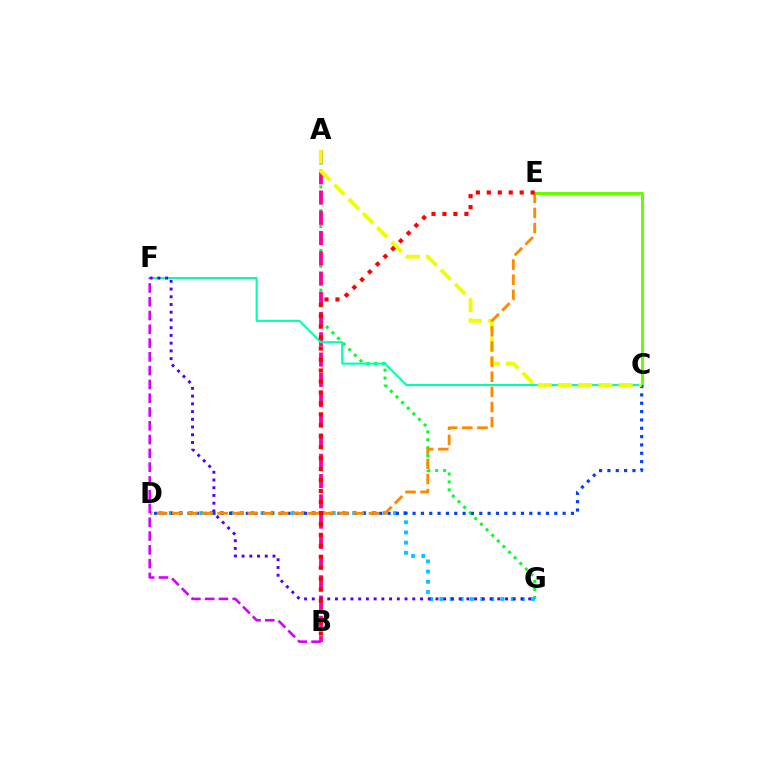{('A', 'G'): [{'color': '#00ff27', 'line_style': 'dotted', 'thickness': 2.16}], ('D', 'G'): [{'color': '#00c7ff', 'line_style': 'dotted', 'thickness': 2.77}], ('A', 'B'): [{'color': '#ff00a0', 'line_style': 'dashed', 'thickness': 2.75}], ('C', 'E'): [{'color': '#66ff00', 'line_style': 'solid', 'thickness': 2.17}], ('C', 'F'): [{'color': '#00ffaf', 'line_style': 'solid', 'thickness': 1.51}], ('F', 'G'): [{'color': '#4f00ff', 'line_style': 'dotted', 'thickness': 2.1}], ('C', 'D'): [{'color': '#003fff', 'line_style': 'dotted', 'thickness': 2.27}], ('A', 'C'): [{'color': '#eeff00', 'line_style': 'dashed', 'thickness': 2.75}], ('D', 'E'): [{'color': '#ff8800', 'line_style': 'dashed', 'thickness': 2.06}], ('B', 'E'): [{'color': '#ff0000', 'line_style': 'dotted', 'thickness': 2.98}], ('B', 'F'): [{'color': '#d600ff', 'line_style': 'dashed', 'thickness': 1.87}]}